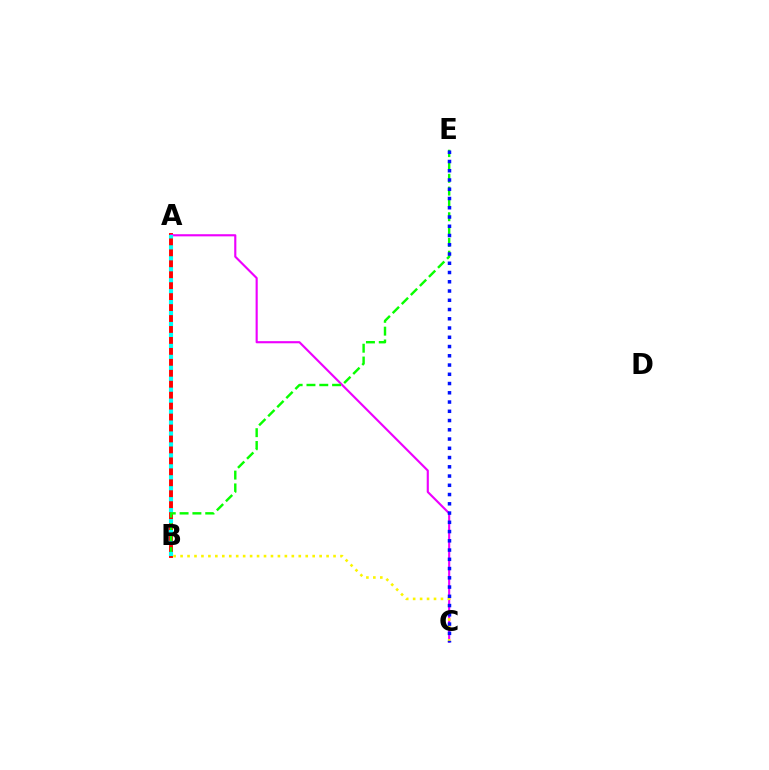{('A', 'B'): [{'color': '#ff0000', 'line_style': 'solid', 'thickness': 2.8}, {'color': '#00fff6', 'line_style': 'dotted', 'thickness': 2.97}], ('A', 'C'): [{'color': '#ee00ff', 'line_style': 'solid', 'thickness': 1.54}], ('B', 'E'): [{'color': '#08ff00', 'line_style': 'dashed', 'thickness': 1.74}], ('B', 'C'): [{'color': '#fcf500', 'line_style': 'dotted', 'thickness': 1.89}], ('C', 'E'): [{'color': '#0010ff', 'line_style': 'dotted', 'thickness': 2.51}]}